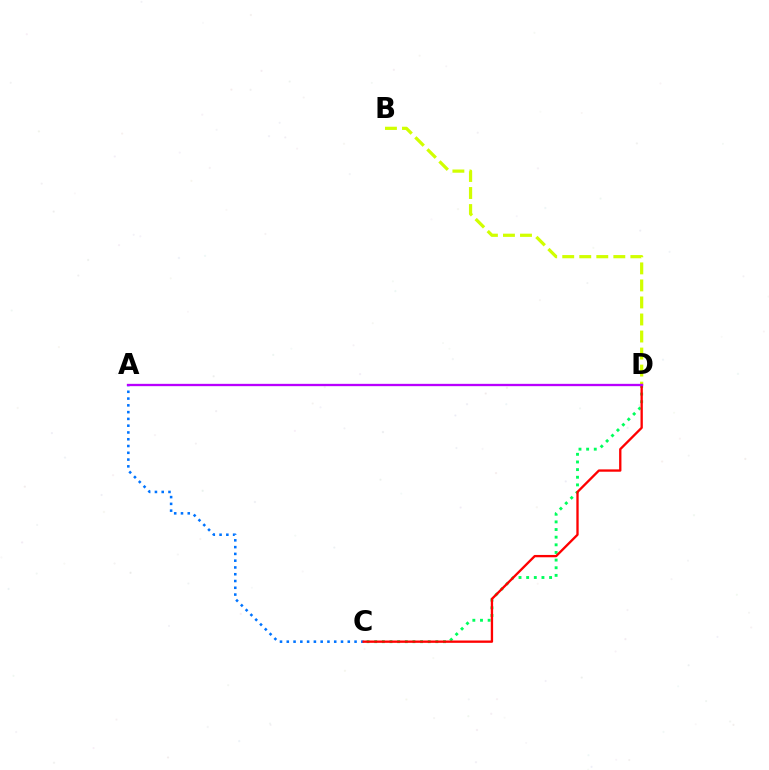{('C', 'D'): [{'color': '#00ff5c', 'line_style': 'dotted', 'thickness': 2.08}, {'color': '#ff0000', 'line_style': 'solid', 'thickness': 1.68}], ('B', 'D'): [{'color': '#d1ff00', 'line_style': 'dashed', 'thickness': 2.31}], ('A', 'C'): [{'color': '#0074ff', 'line_style': 'dotted', 'thickness': 1.84}], ('A', 'D'): [{'color': '#b900ff', 'line_style': 'solid', 'thickness': 1.67}]}